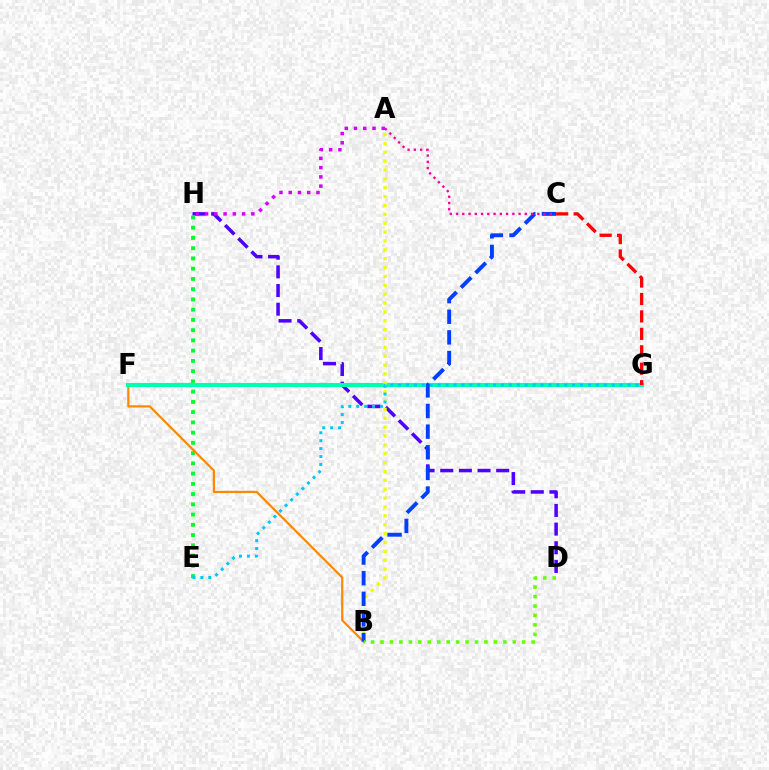{('D', 'H'): [{'color': '#4f00ff', 'line_style': 'dashed', 'thickness': 2.53}], ('E', 'H'): [{'color': '#00ff27', 'line_style': 'dotted', 'thickness': 2.78}], ('A', 'H'): [{'color': '#d600ff', 'line_style': 'dotted', 'thickness': 2.51}], ('B', 'F'): [{'color': '#ff8800', 'line_style': 'solid', 'thickness': 1.6}], ('F', 'G'): [{'color': '#00ffaf', 'line_style': 'solid', 'thickness': 2.99}], ('A', 'B'): [{'color': '#eeff00', 'line_style': 'dotted', 'thickness': 2.41}], ('B', 'C'): [{'color': '#003fff', 'line_style': 'dashed', 'thickness': 2.8}], ('A', 'C'): [{'color': '#ff00a0', 'line_style': 'dotted', 'thickness': 1.7}], ('E', 'G'): [{'color': '#00c7ff', 'line_style': 'dotted', 'thickness': 2.15}], ('B', 'D'): [{'color': '#66ff00', 'line_style': 'dotted', 'thickness': 2.57}], ('C', 'G'): [{'color': '#ff0000', 'line_style': 'dashed', 'thickness': 2.37}]}